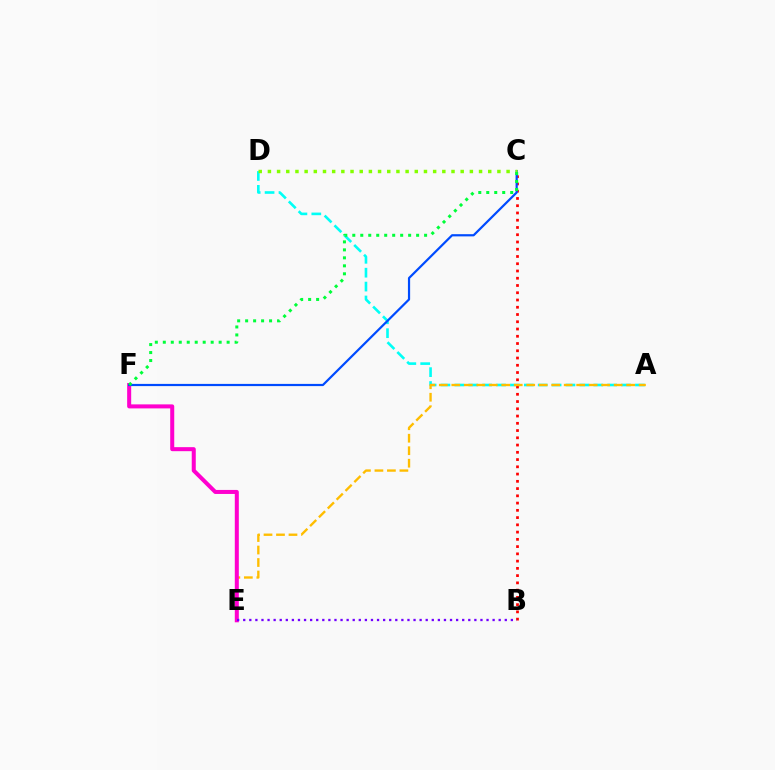{('A', 'D'): [{'color': '#00fff6', 'line_style': 'dashed', 'thickness': 1.89}], ('B', 'C'): [{'color': '#ff0000', 'line_style': 'dotted', 'thickness': 1.97}], ('A', 'E'): [{'color': '#ffbd00', 'line_style': 'dashed', 'thickness': 1.7}], ('E', 'F'): [{'color': '#ff00cf', 'line_style': 'solid', 'thickness': 2.9}], ('C', 'F'): [{'color': '#004bff', 'line_style': 'solid', 'thickness': 1.59}, {'color': '#00ff39', 'line_style': 'dotted', 'thickness': 2.17}], ('C', 'D'): [{'color': '#84ff00', 'line_style': 'dotted', 'thickness': 2.49}], ('B', 'E'): [{'color': '#7200ff', 'line_style': 'dotted', 'thickness': 1.65}]}